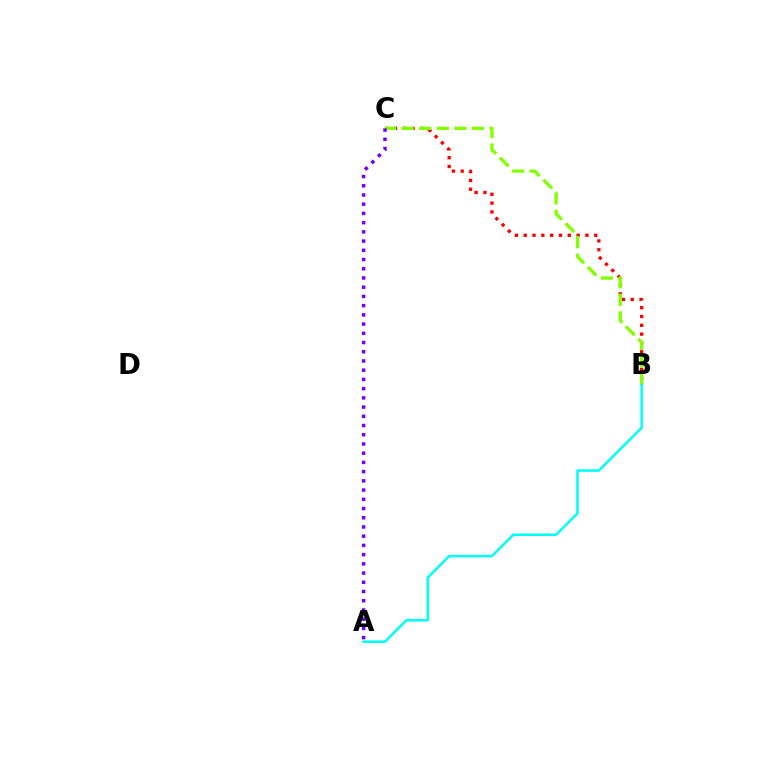{('B', 'C'): [{'color': '#ff0000', 'line_style': 'dotted', 'thickness': 2.4}, {'color': '#84ff00', 'line_style': 'dashed', 'thickness': 2.39}], ('A', 'C'): [{'color': '#7200ff', 'line_style': 'dotted', 'thickness': 2.51}], ('A', 'B'): [{'color': '#00fff6', 'line_style': 'solid', 'thickness': 1.81}]}